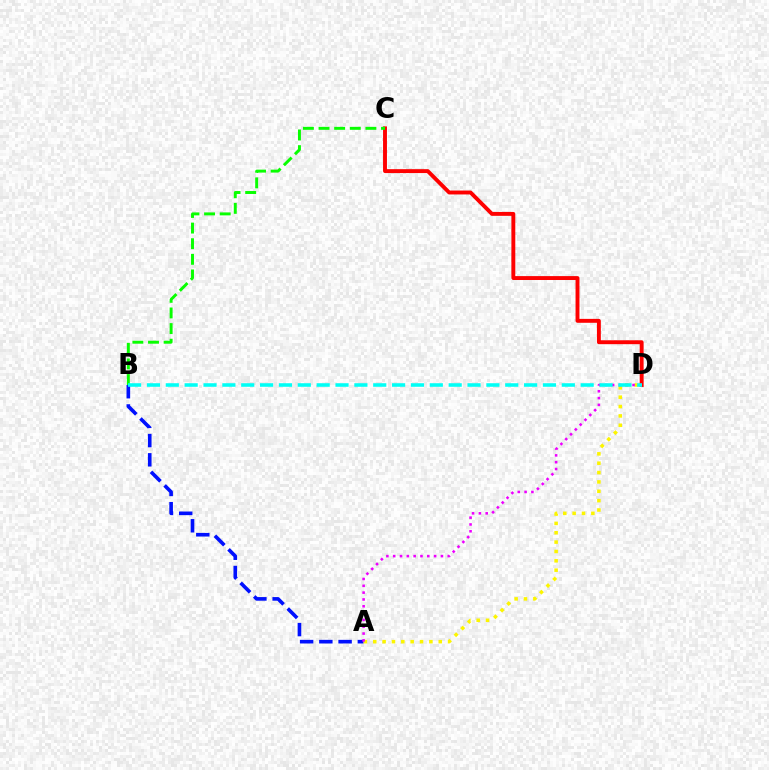{('A', 'B'): [{'color': '#0010ff', 'line_style': 'dashed', 'thickness': 2.61}], ('C', 'D'): [{'color': '#ff0000', 'line_style': 'solid', 'thickness': 2.81}], ('A', 'D'): [{'color': '#fcf500', 'line_style': 'dotted', 'thickness': 2.54}, {'color': '#ee00ff', 'line_style': 'dotted', 'thickness': 1.85}], ('B', 'C'): [{'color': '#08ff00', 'line_style': 'dashed', 'thickness': 2.12}], ('B', 'D'): [{'color': '#00fff6', 'line_style': 'dashed', 'thickness': 2.56}]}